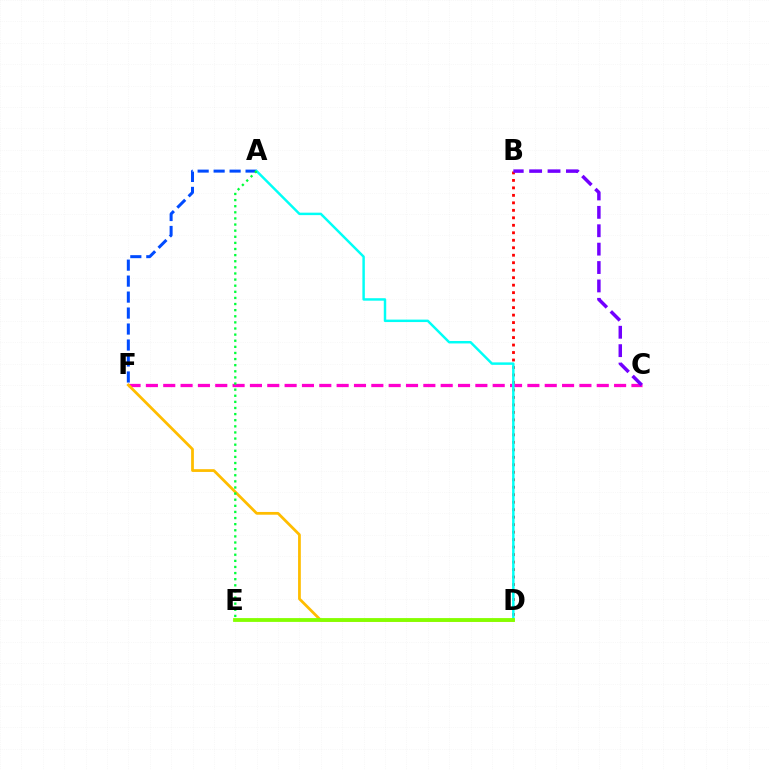{('C', 'F'): [{'color': '#ff00cf', 'line_style': 'dashed', 'thickness': 2.36}], ('B', 'D'): [{'color': '#ff0000', 'line_style': 'dotted', 'thickness': 2.03}], ('A', 'F'): [{'color': '#004bff', 'line_style': 'dashed', 'thickness': 2.17}], ('A', 'D'): [{'color': '#00fff6', 'line_style': 'solid', 'thickness': 1.77}], ('D', 'F'): [{'color': '#ffbd00', 'line_style': 'solid', 'thickness': 1.99}], ('D', 'E'): [{'color': '#84ff00', 'line_style': 'solid', 'thickness': 2.74}], ('A', 'E'): [{'color': '#00ff39', 'line_style': 'dotted', 'thickness': 1.66}], ('B', 'C'): [{'color': '#7200ff', 'line_style': 'dashed', 'thickness': 2.5}]}